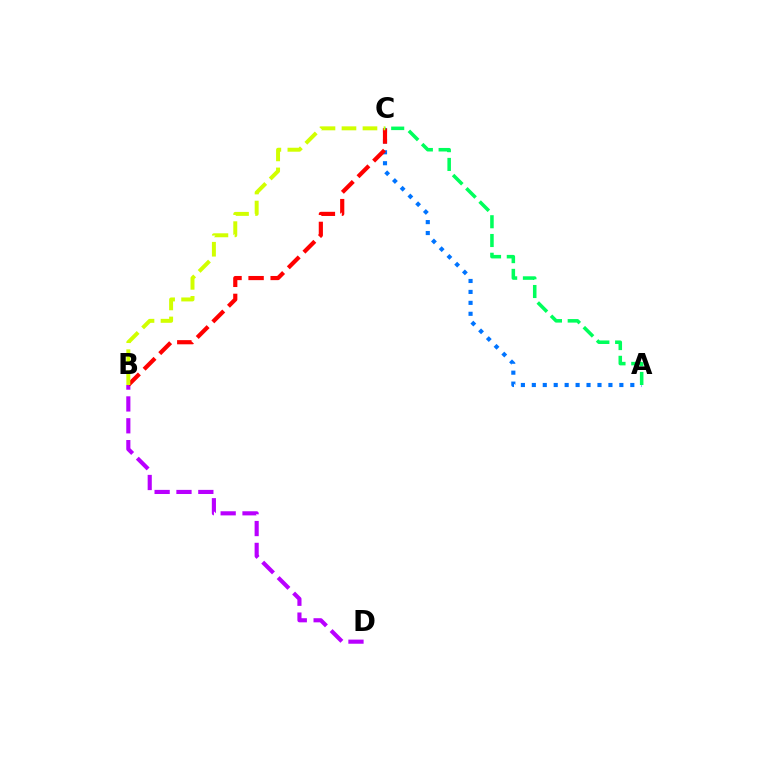{('B', 'D'): [{'color': '#b900ff', 'line_style': 'dashed', 'thickness': 2.97}], ('A', 'C'): [{'color': '#0074ff', 'line_style': 'dotted', 'thickness': 2.97}, {'color': '#00ff5c', 'line_style': 'dashed', 'thickness': 2.55}], ('B', 'C'): [{'color': '#ff0000', 'line_style': 'dashed', 'thickness': 3.0}, {'color': '#d1ff00', 'line_style': 'dashed', 'thickness': 2.85}]}